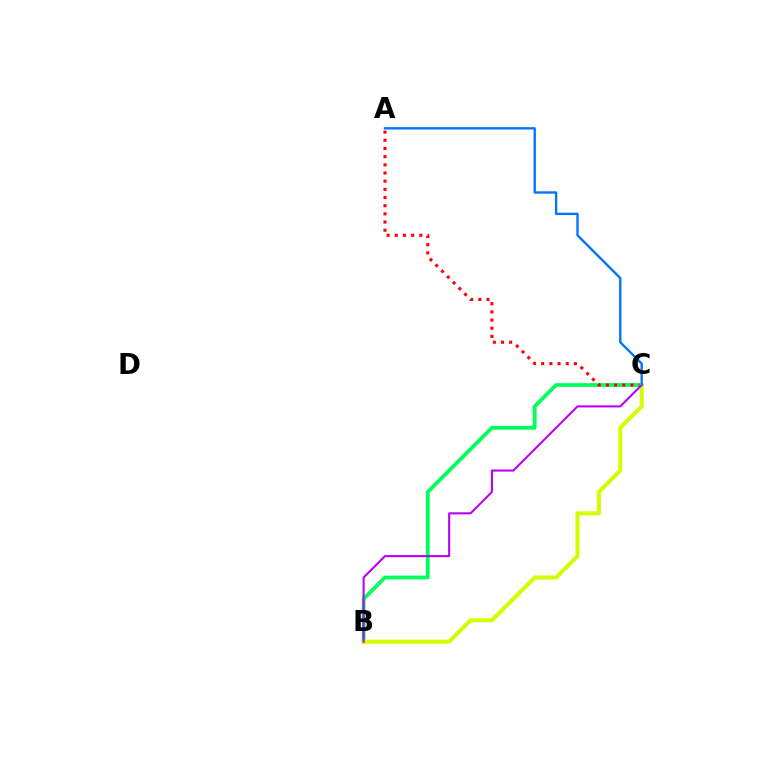{('B', 'C'): [{'color': '#00ff5c', 'line_style': 'solid', 'thickness': 2.72}, {'color': '#d1ff00', 'line_style': 'solid', 'thickness': 2.93}, {'color': '#b900ff', 'line_style': 'solid', 'thickness': 1.5}], ('A', 'C'): [{'color': '#ff0000', 'line_style': 'dotted', 'thickness': 2.22}, {'color': '#0074ff', 'line_style': 'solid', 'thickness': 1.7}]}